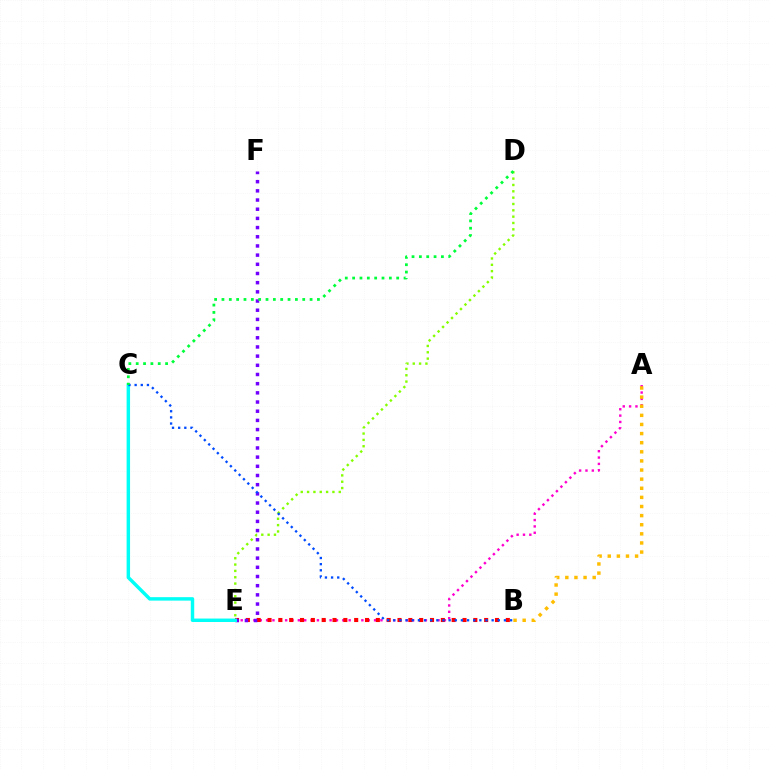{('A', 'E'): [{'color': '#ff00cf', 'line_style': 'dotted', 'thickness': 1.73}], ('B', 'E'): [{'color': '#ff0000', 'line_style': 'dotted', 'thickness': 2.94}], ('E', 'F'): [{'color': '#7200ff', 'line_style': 'dotted', 'thickness': 2.49}], ('D', 'E'): [{'color': '#84ff00', 'line_style': 'dotted', 'thickness': 1.72}], ('C', 'E'): [{'color': '#00fff6', 'line_style': 'solid', 'thickness': 2.48}], ('A', 'B'): [{'color': '#ffbd00', 'line_style': 'dotted', 'thickness': 2.48}], ('B', 'C'): [{'color': '#004bff', 'line_style': 'dotted', 'thickness': 1.67}], ('C', 'D'): [{'color': '#00ff39', 'line_style': 'dotted', 'thickness': 2.0}]}